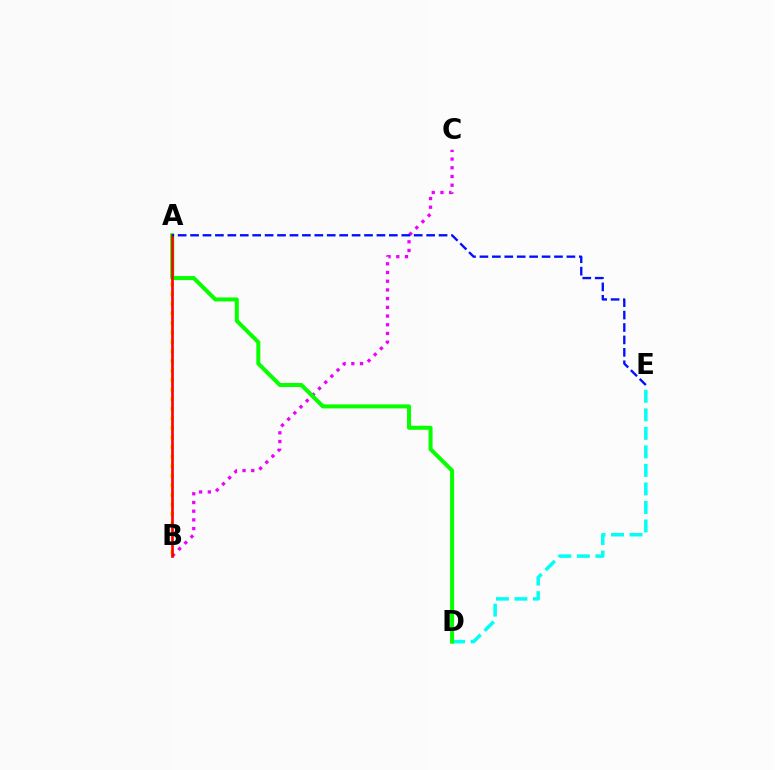{('A', 'B'): [{'color': '#fcf500', 'line_style': 'dotted', 'thickness': 2.6}, {'color': '#ff0000', 'line_style': 'solid', 'thickness': 1.92}], ('D', 'E'): [{'color': '#00fff6', 'line_style': 'dashed', 'thickness': 2.52}], ('B', 'C'): [{'color': '#ee00ff', 'line_style': 'dotted', 'thickness': 2.37}], ('A', 'D'): [{'color': '#08ff00', 'line_style': 'solid', 'thickness': 2.89}], ('A', 'E'): [{'color': '#0010ff', 'line_style': 'dashed', 'thickness': 1.69}]}